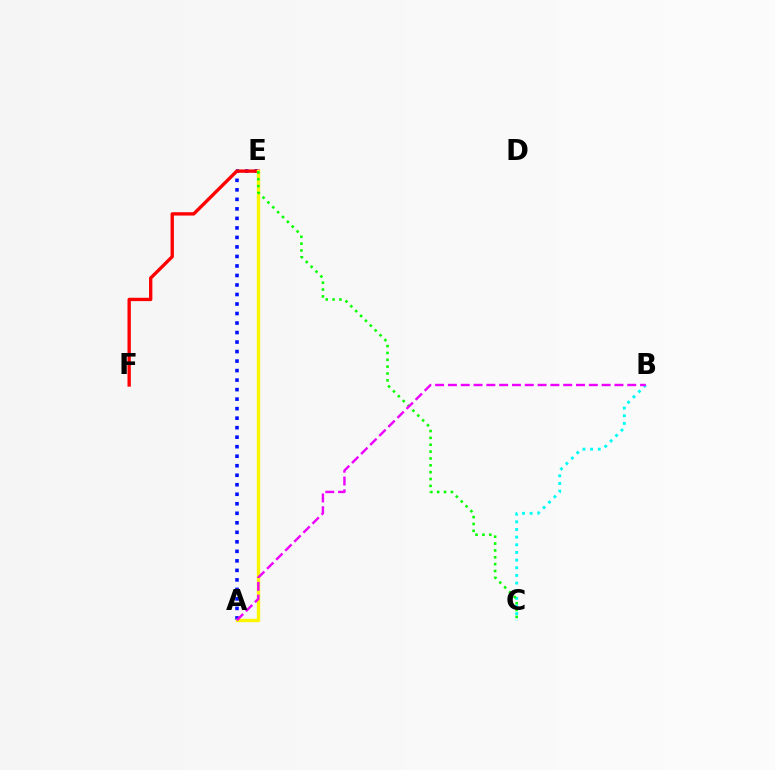{('A', 'E'): [{'color': '#0010ff', 'line_style': 'dotted', 'thickness': 2.58}, {'color': '#fcf500', 'line_style': 'solid', 'thickness': 2.44}], ('B', 'C'): [{'color': '#00fff6', 'line_style': 'dotted', 'thickness': 2.08}], ('E', 'F'): [{'color': '#ff0000', 'line_style': 'solid', 'thickness': 2.41}], ('C', 'E'): [{'color': '#08ff00', 'line_style': 'dotted', 'thickness': 1.86}], ('A', 'B'): [{'color': '#ee00ff', 'line_style': 'dashed', 'thickness': 1.74}]}